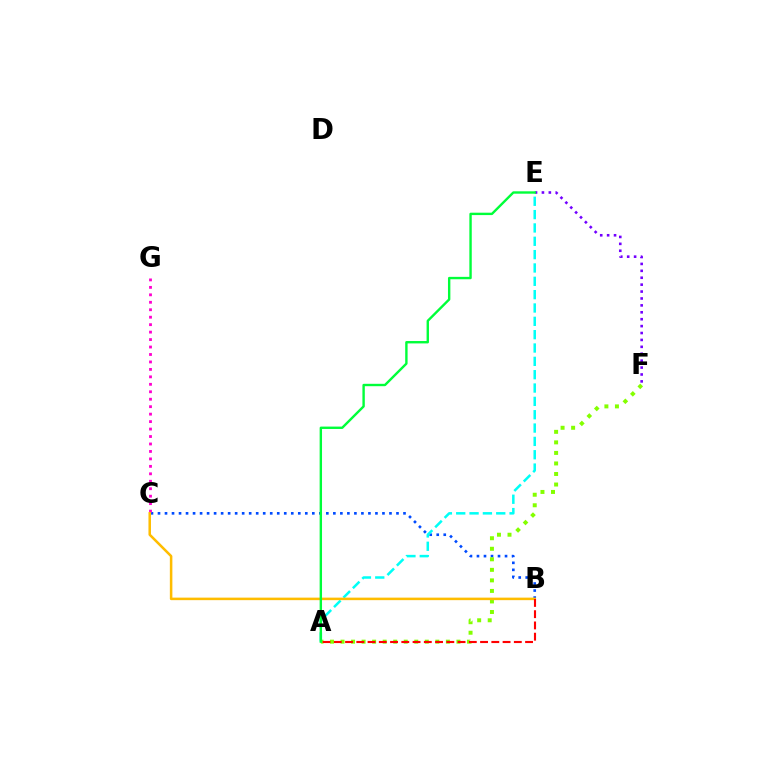{('B', 'C'): [{'color': '#004bff', 'line_style': 'dotted', 'thickness': 1.91}, {'color': '#ffbd00', 'line_style': 'solid', 'thickness': 1.82}], ('C', 'G'): [{'color': '#ff00cf', 'line_style': 'dotted', 'thickness': 2.03}], ('E', 'F'): [{'color': '#7200ff', 'line_style': 'dotted', 'thickness': 1.88}], ('A', 'F'): [{'color': '#84ff00', 'line_style': 'dotted', 'thickness': 2.86}], ('A', 'E'): [{'color': '#00fff6', 'line_style': 'dashed', 'thickness': 1.81}, {'color': '#00ff39', 'line_style': 'solid', 'thickness': 1.72}], ('A', 'B'): [{'color': '#ff0000', 'line_style': 'dashed', 'thickness': 1.53}]}